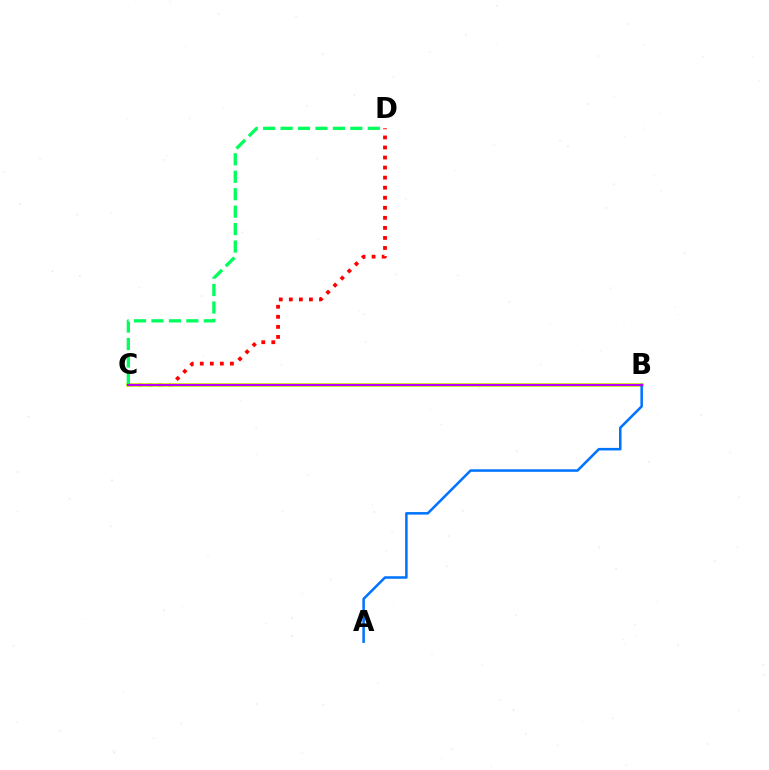{('C', 'D'): [{'color': '#ff0000', 'line_style': 'dotted', 'thickness': 2.73}, {'color': '#00ff5c', 'line_style': 'dashed', 'thickness': 2.37}], ('B', 'C'): [{'color': '#d1ff00', 'line_style': 'solid', 'thickness': 2.73}, {'color': '#b900ff', 'line_style': 'solid', 'thickness': 1.58}], ('A', 'B'): [{'color': '#0074ff', 'line_style': 'solid', 'thickness': 1.82}]}